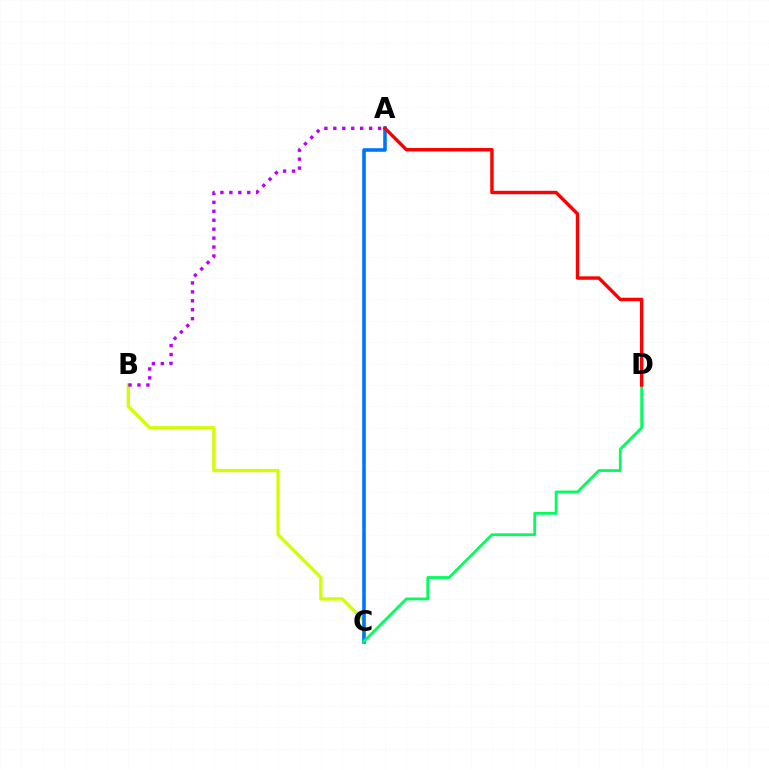{('B', 'C'): [{'color': '#d1ff00', 'line_style': 'solid', 'thickness': 2.4}], ('A', 'C'): [{'color': '#0074ff', 'line_style': 'solid', 'thickness': 2.59}], ('C', 'D'): [{'color': '#00ff5c', 'line_style': 'solid', 'thickness': 2.02}], ('A', 'B'): [{'color': '#b900ff', 'line_style': 'dotted', 'thickness': 2.43}], ('A', 'D'): [{'color': '#ff0000', 'line_style': 'solid', 'thickness': 2.46}]}